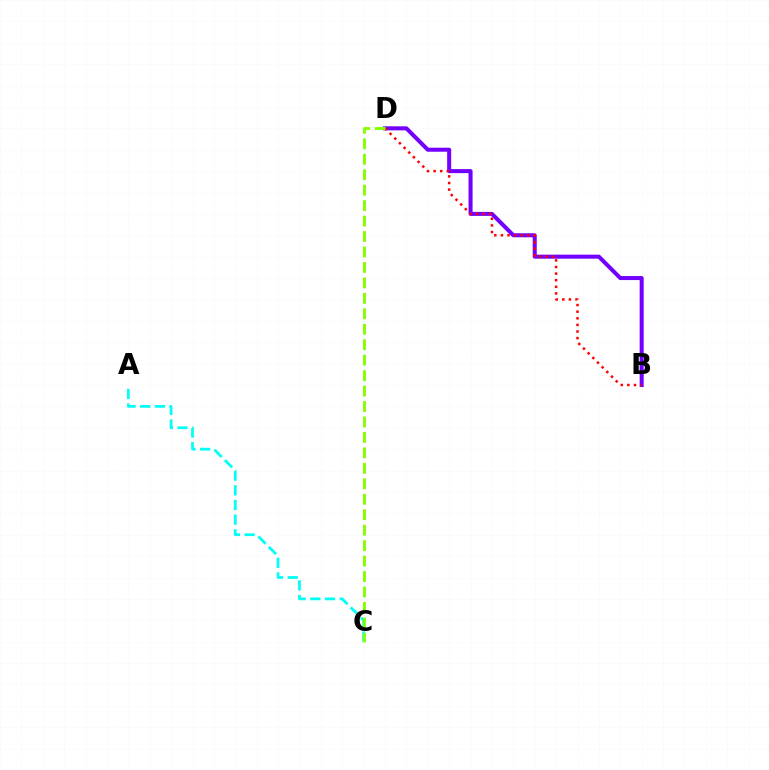{('A', 'C'): [{'color': '#00fff6', 'line_style': 'dashed', 'thickness': 1.99}], ('B', 'D'): [{'color': '#7200ff', 'line_style': 'solid', 'thickness': 2.9}, {'color': '#ff0000', 'line_style': 'dotted', 'thickness': 1.8}], ('C', 'D'): [{'color': '#84ff00', 'line_style': 'dashed', 'thickness': 2.1}]}